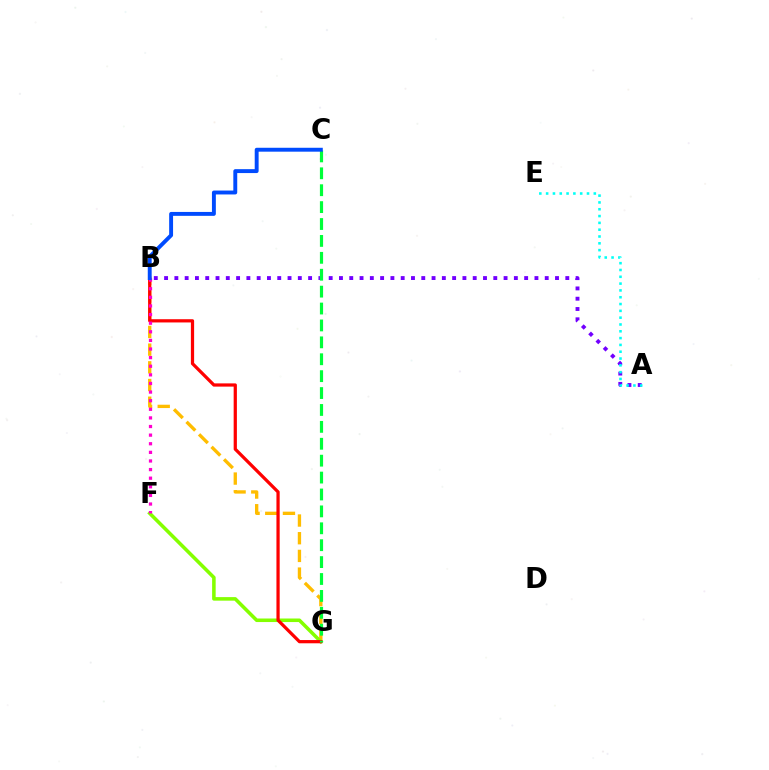{('B', 'G'): [{'color': '#ffbd00', 'line_style': 'dashed', 'thickness': 2.4}, {'color': '#ff0000', 'line_style': 'solid', 'thickness': 2.33}], ('F', 'G'): [{'color': '#84ff00', 'line_style': 'solid', 'thickness': 2.55}], ('A', 'B'): [{'color': '#7200ff', 'line_style': 'dotted', 'thickness': 2.8}], ('C', 'G'): [{'color': '#00ff39', 'line_style': 'dashed', 'thickness': 2.3}], ('B', 'F'): [{'color': '#ff00cf', 'line_style': 'dotted', 'thickness': 2.34}], ('B', 'C'): [{'color': '#004bff', 'line_style': 'solid', 'thickness': 2.81}], ('A', 'E'): [{'color': '#00fff6', 'line_style': 'dotted', 'thickness': 1.85}]}